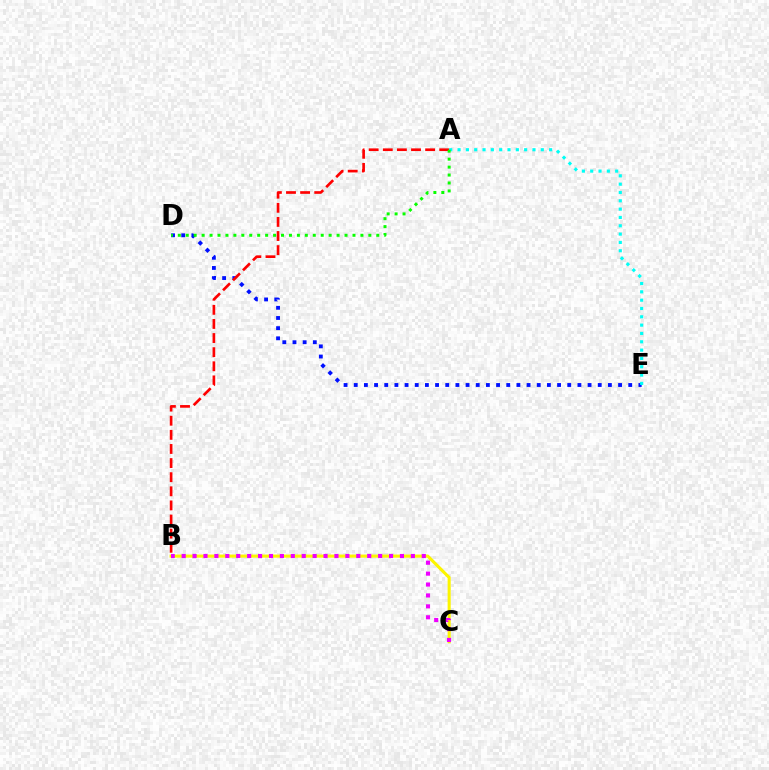{('D', 'E'): [{'color': '#0010ff', 'line_style': 'dotted', 'thickness': 2.76}], ('B', 'C'): [{'color': '#fcf500', 'line_style': 'solid', 'thickness': 2.23}, {'color': '#ee00ff', 'line_style': 'dotted', 'thickness': 2.97}], ('A', 'B'): [{'color': '#ff0000', 'line_style': 'dashed', 'thickness': 1.92}], ('A', 'E'): [{'color': '#00fff6', 'line_style': 'dotted', 'thickness': 2.26}], ('A', 'D'): [{'color': '#08ff00', 'line_style': 'dotted', 'thickness': 2.16}]}